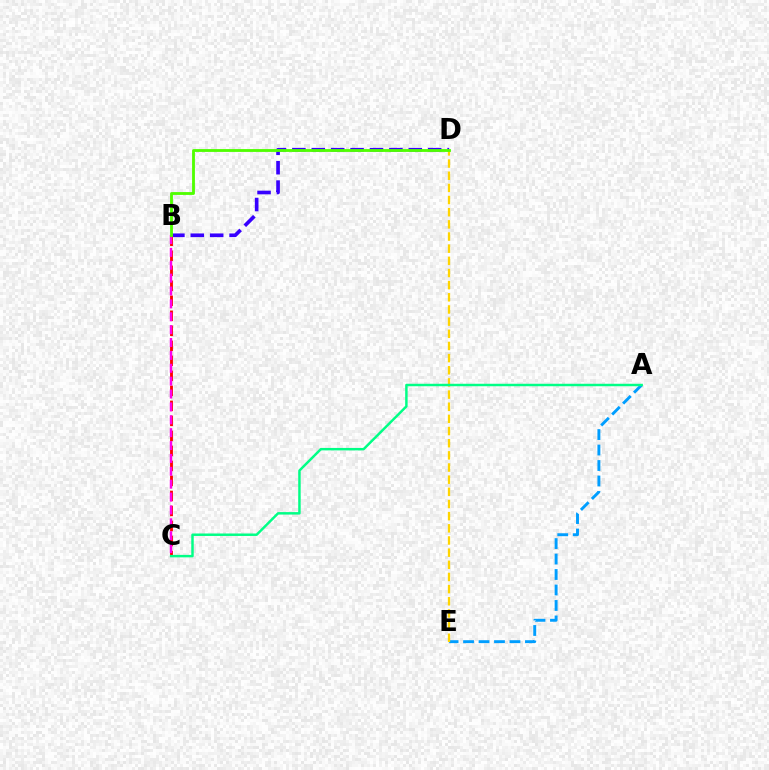{('A', 'E'): [{'color': '#009eff', 'line_style': 'dashed', 'thickness': 2.1}], ('B', 'D'): [{'color': '#3700ff', 'line_style': 'dashed', 'thickness': 2.64}, {'color': '#4fff00', 'line_style': 'solid', 'thickness': 2.04}], ('B', 'C'): [{'color': '#ff0000', 'line_style': 'dashed', 'thickness': 2.04}, {'color': '#ff00ed', 'line_style': 'dashed', 'thickness': 1.75}], ('D', 'E'): [{'color': '#ffd500', 'line_style': 'dashed', 'thickness': 1.65}], ('A', 'C'): [{'color': '#00ff86', 'line_style': 'solid', 'thickness': 1.78}]}